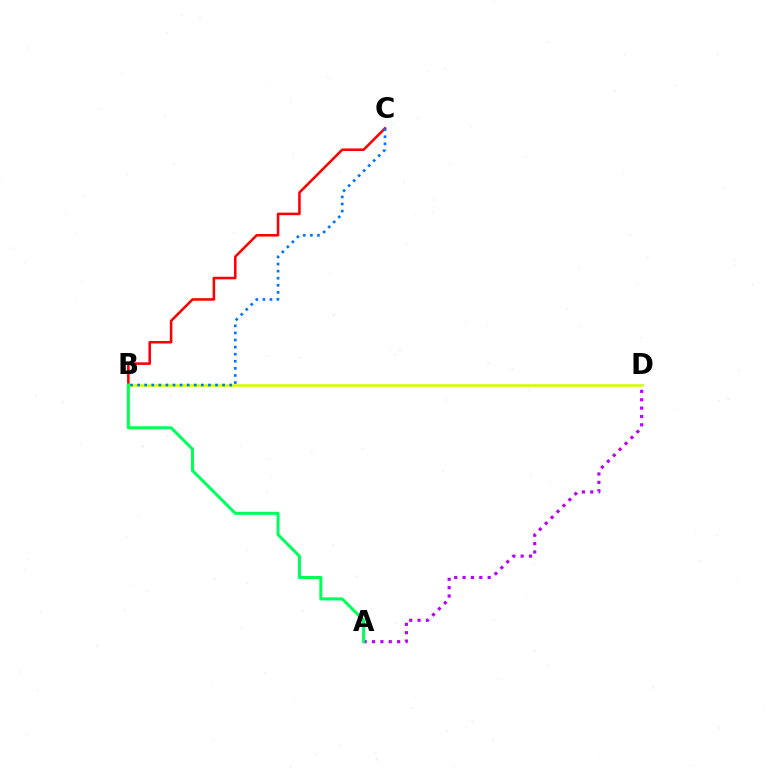{('B', 'C'): [{'color': '#ff0000', 'line_style': 'solid', 'thickness': 1.84}, {'color': '#0074ff', 'line_style': 'dotted', 'thickness': 1.92}], ('B', 'D'): [{'color': '#d1ff00', 'line_style': 'solid', 'thickness': 1.84}], ('A', 'D'): [{'color': '#b900ff', 'line_style': 'dotted', 'thickness': 2.27}], ('A', 'B'): [{'color': '#00ff5c', 'line_style': 'solid', 'thickness': 2.18}]}